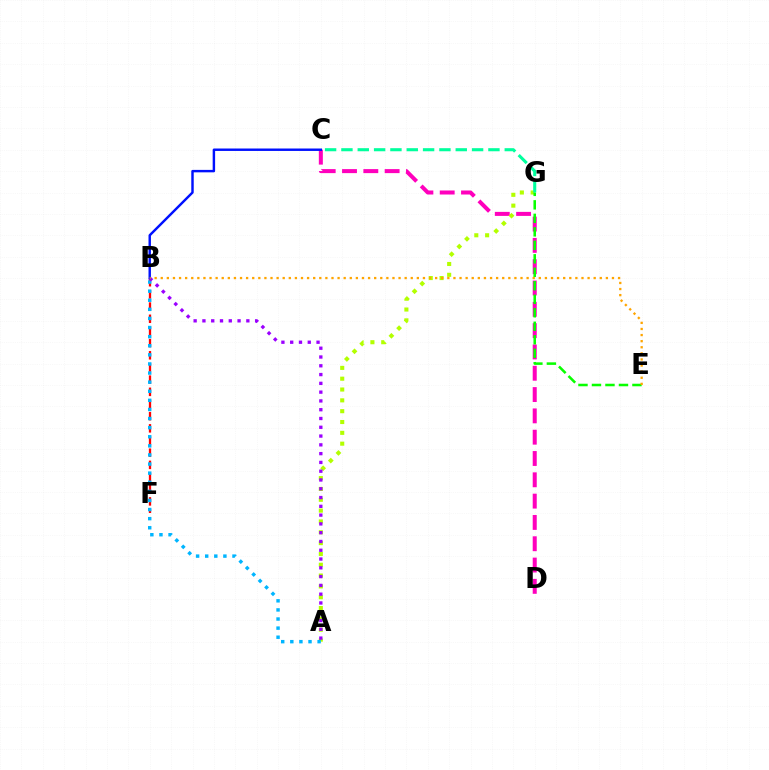{('B', 'F'): [{'color': '#ff0000', 'line_style': 'dashed', 'thickness': 1.65}], ('C', 'D'): [{'color': '#ff00bd', 'line_style': 'dashed', 'thickness': 2.9}], ('A', 'G'): [{'color': '#b3ff00', 'line_style': 'dotted', 'thickness': 2.94}], ('A', 'B'): [{'color': '#00b5ff', 'line_style': 'dotted', 'thickness': 2.47}, {'color': '#9b00ff', 'line_style': 'dotted', 'thickness': 2.39}], ('E', 'G'): [{'color': '#08ff00', 'line_style': 'dashed', 'thickness': 1.83}], ('C', 'G'): [{'color': '#00ff9d', 'line_style': 'dashed', 'thickness': 2.22}], ('B', 'C'): [{'color': '#0010ff', 'line_style': 'solid', 'thickness': 1.76}], ('B', 'E'): [{'color': '#ffa500', 'line_style': 'dotted', 'thickness': 1.66}]}